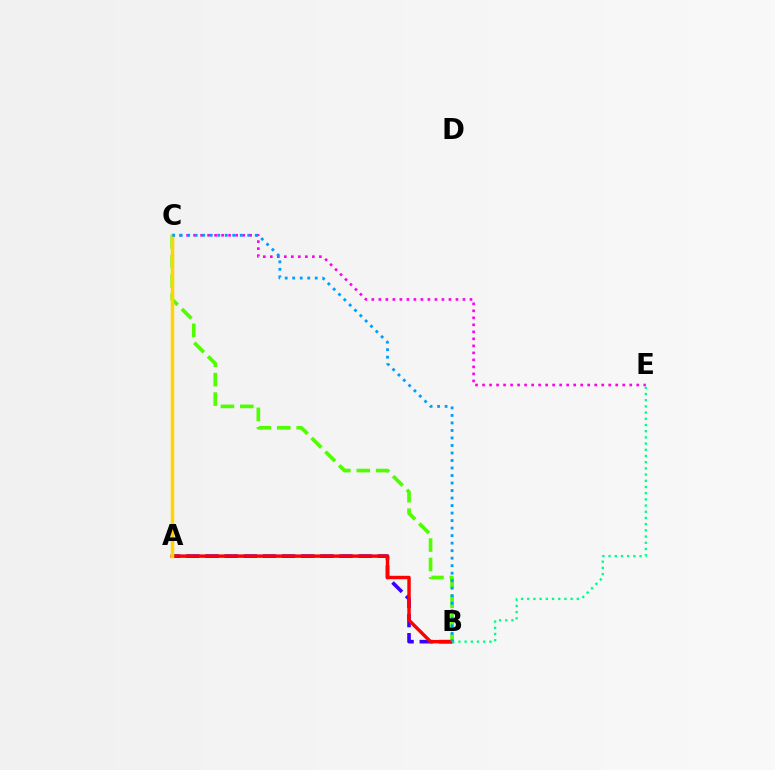{('C', 'E'): [{'color': '#ff00ed', 'line_style': 'dotted', 'thickness': 1.9}], ('A', 'B'): [{'color': '#3700ff', 'line_style': 'dashed', 'thickness': 2.6}, {'color': '#ff0000', 'line_style': 'solid', 'thickness': 2.47}], ('B', 'C'): [{'color': '#4fff00', 'line_style': 'dashed', 'thickness': 2.64}, {'color': '#009eff', 'line_style': 'dotted', 'thickness': 2.04}], ('B', 'E'): [{'color': '#00ff86', 'line_style': 'dotted', 'thickness': 1.68}], ('A', 'C'): [{'color': '#ffd500', 'line_style': 'solid', 'thickness': 2.51}]}